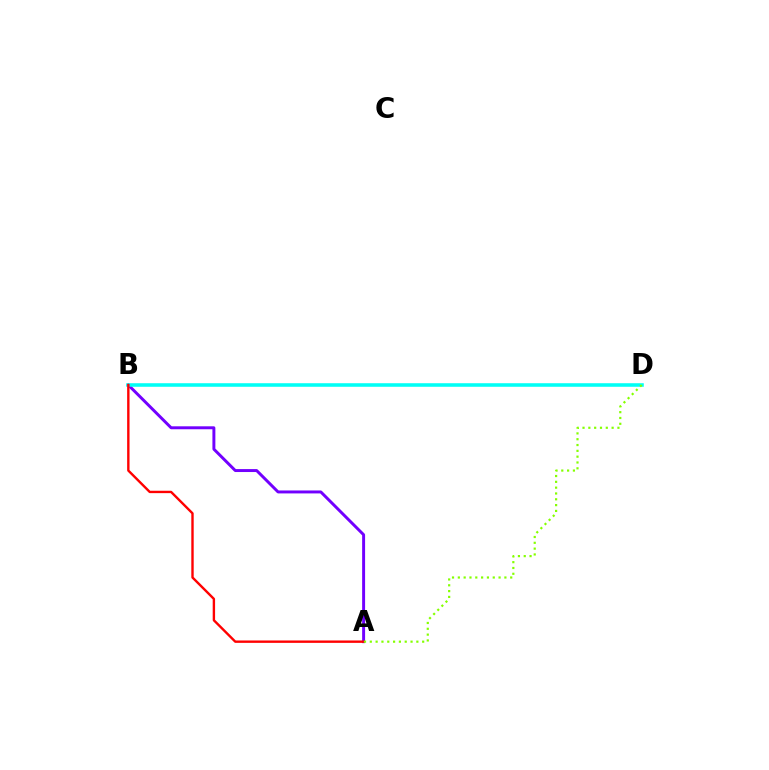{('A', 'B'): [{'color': '#7200ff', 'line_style': 'solid', 'thickness': 2.12}, {'color': '#ff0000', 'line_style': 'solid', 'thickness': 1.72}], ('B', 'D'): [{'color': '#00fff6', 'line_style': 'solid', 'thickness': 2.56}], ('A', 'D'): [{'color': '#84ff00', 'line_style': 'dotted', 'thickness': 1.58}]}